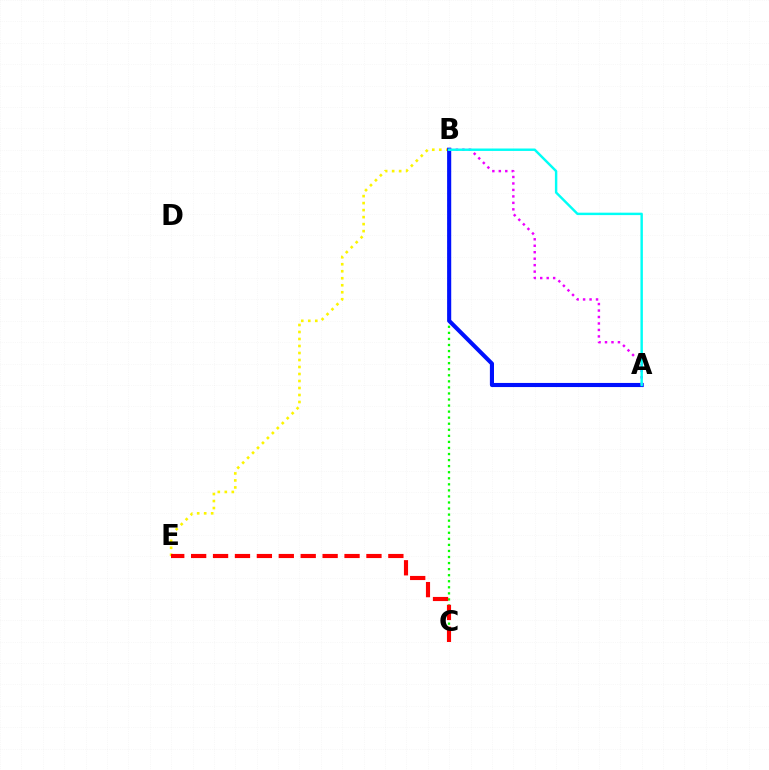{('B', 'E'): [{'color': '#fcf500', 'line_style': 'dotted', 'thickness': 1.9}], ('B', 'C'): [{'color': '#08ff00', 'line_style': 'dotted', 'thickness': 1.65}], ('A', 'B'): [{'color': '#0010ff', 'line_style': 'solid', 'thickness': 2.96}, {'color': '#ee00ff', 'line_style': 'dotted', 'thickness': 1.76}, {'color': '#00fff6', 'line_style': 'solid', 'thickness': 1.75}], ('C', 'E'): [{'color': '#ff0000', 'line_style': 'dashed', 'thickness': 2.98}]}